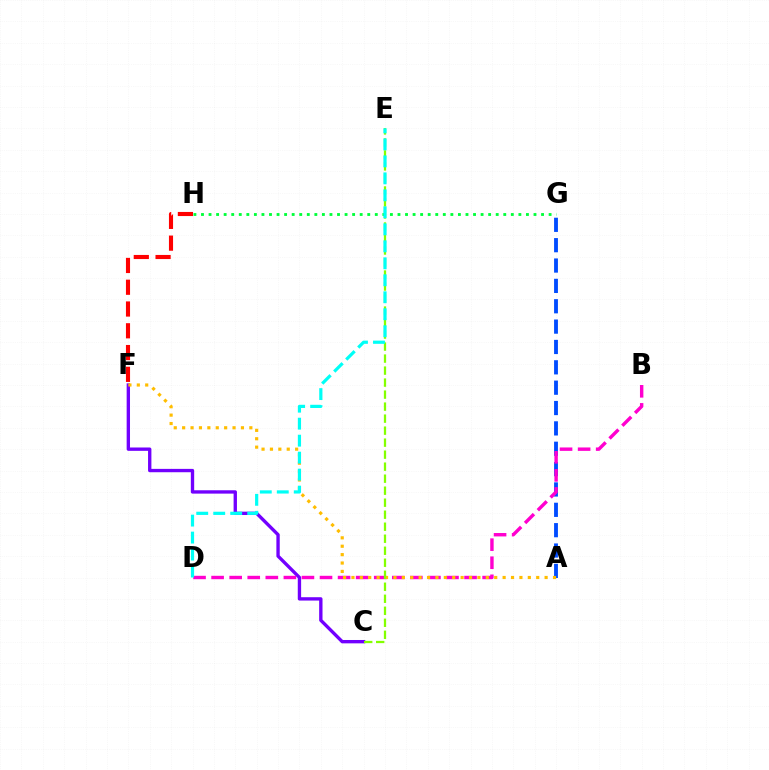{('G', 'H'): [{'color': '#00ff39', 'line_style': 'dotted', 'thickness': 2.05}], ('F', 'H'): [{'color': '#ff0000', 'line_style': 'dashed', 'thickness': 2.96}], ('A', 'G'): [{'color': '#004bff', 'line_style': 'dashed', 'thickness': 2.77}], ('C', 'F'): [{'color': '#7200ff', 'line_style': 'solid', 'thickness': 2.41}], ('B', 'D'): [{'color': '#ff00cf', 'line_style': 'dashed', 'thickness': 2.45}], ('A', 'F'): [{'color': '#ffbd00', 'line_style': 'dotted', 'thickness': 2.28}], ('C', 'E'): [{'color': '#84ff00', 'line_style': 'dashed', 'thickness': 1.63}], ('D', 'E'): [{'color': '#00fff6', 'line_style': 'dashed', 'thickness': 2.31}]}